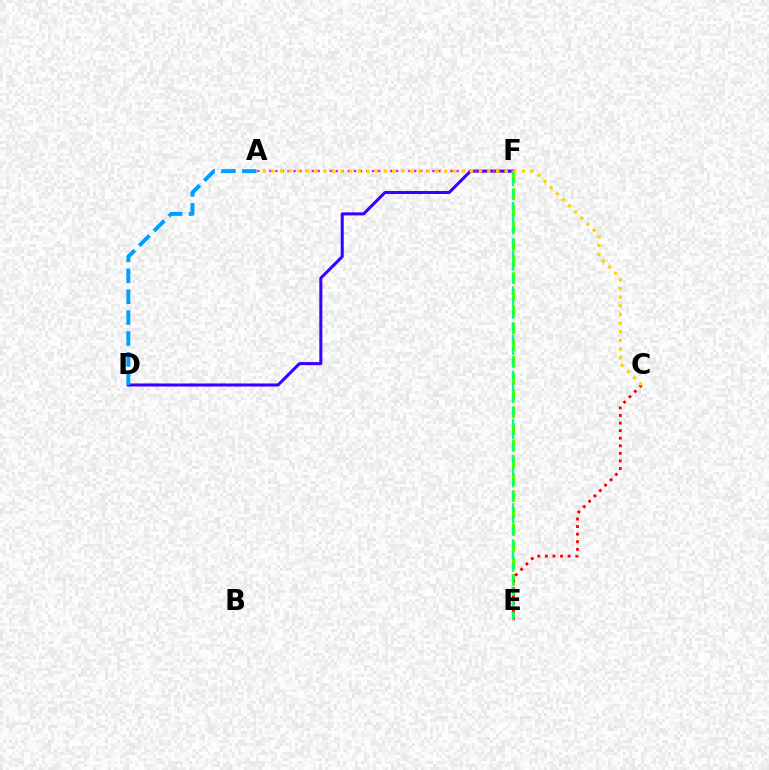{('D', 'F'): [{'color': '#3700ff', 'line_style': 'solid', 'thickness': 2.18}], ('A', 'F'): [{'color': '#ff00ed', 'line_style': 'dotted', 'thickness': 1.64}], ('E', 'F'): [{'color': '#4fff00', 'line_style': 'dashed', 'thickness': 2.28}, {'color': '#00ff86', 'line_style': 'dashed', 'thickness': 1.64}], ('C', 'E'): [{'color': '#ff0000', 'line_style': 'dotted', 'thickness': 2.06}], ('A', 'D'): [{'color': '#009eff', 'line_style': 'dashed', 'thickness': 2.84}], ('A', 'C'): [{'color': '#ffd500', 'line_style': 'dotted', 'thickness': 2.35}]}